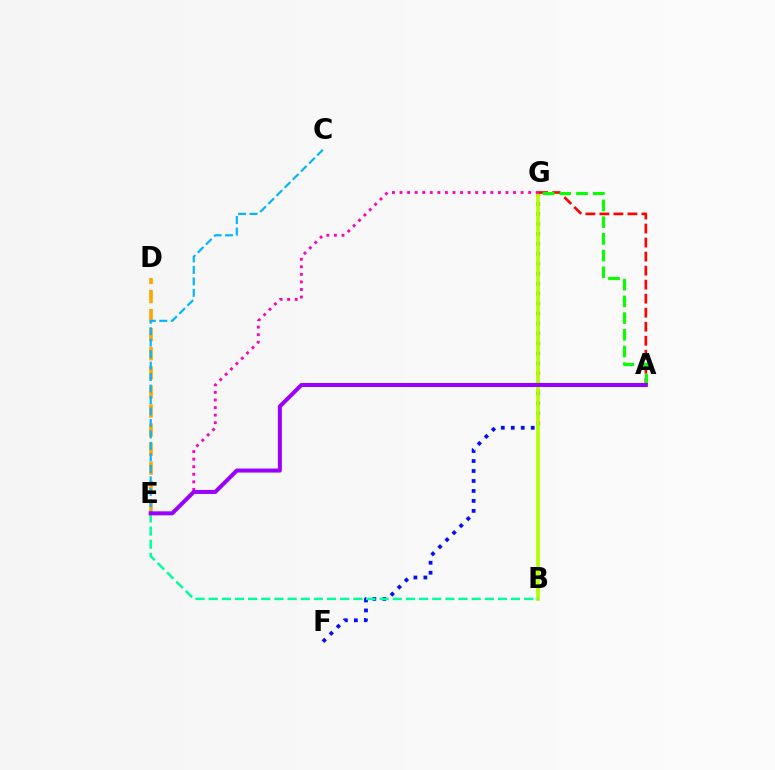{('D', 'E'): [{'color': '#ffa500', 'line_style': 'dashed', 'thickness': 2.59}], ('F', 'G'): [{'color': '#0010ff', 'line_style': 'dotted', 'thickness': 2.71}], ('B', 'G'): [{'color': '#b3ff00', 'line_style': 'solid', 'thickness': 2.68}], ('A', 'G'): [{'color': '#ff0000', 'line_style': 'dashed', 'thickness': 1.91}, {'color': '#08ff00', 'line_style': 'dashed', 'thickness': 2.27}], ('E', 'G'): [{'color': '#ff00bd', 'line_style': 'dotted', 'thickness': 2.06}], ('C', 'E'): [{'color': '#00b5ff', 'line_style': 'dashed', 'thickness': 1.56}], ('B', 'E'): [{'color': '#00ff9d', 'line_style': 'dashed', 'thickness': 1.79}], ('A', 'E'): [{'color': '#9b00ff', 'line_style': 'solid', 'thickness': 2.88}]}